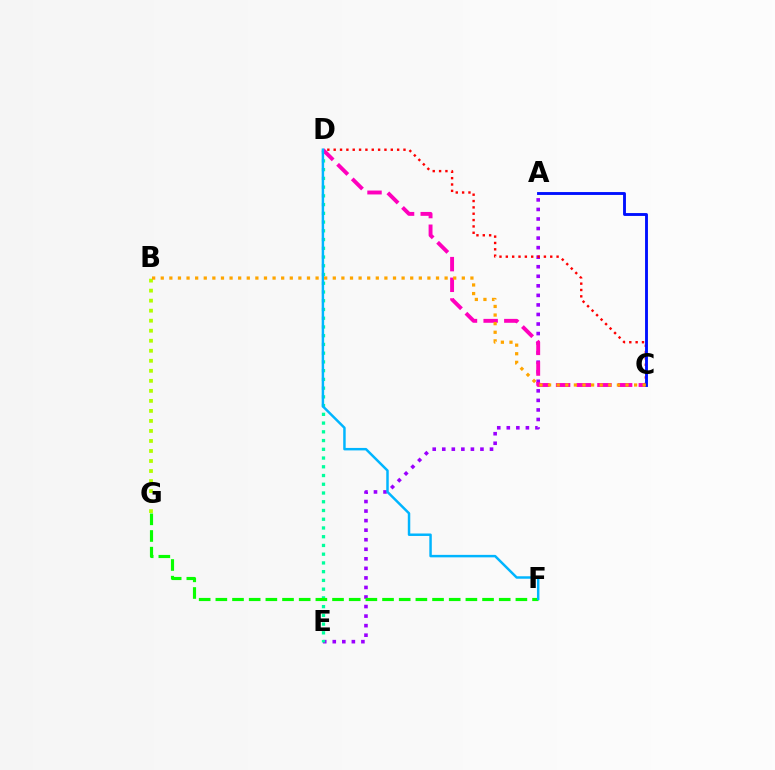{('A', 'E'): [{'color': '#9b00ff', 'line_style': 'dotted', 'thickness': 2.59}], ('D', 'E'): [{'color': '#00ff9d', 'line_style': 'dotted', 'thickness': 2.37}], ('F', 'G'): [{'color': '#08ff00', 'line_style': 'dashed', 'thickness': 2.26}], ('C', 'D'): [{'color': '#ff00bd', 'line_style': 'dashed', 'thickness': 2.81}, {'color': '#ff0000', 'line_style': 'dotted', 'thickness': 1.72}], ('B', 'G'): [{'color': '#b3ff00', 'line_style': 'dotted', 'thickness': 2.72}], ('D', 'F'): [{'color': '#00b5ff', 'line_style': 'solid', 'thickness': 1.78}], ('A', 'C'): [{'color': '#0010ff', 'line_style': 'solid', 'thickness': 2.07}], ('B', 'C'): [{'color': '#ffa500', 'line_style': 'dotted', 'thickness': 2.34}]}